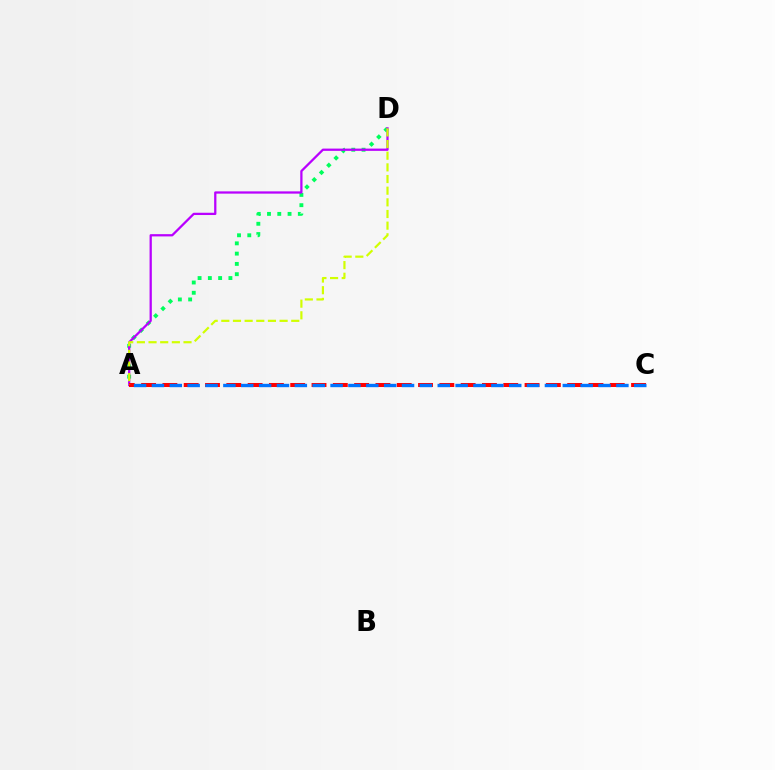{('A', 'D'): [{'color': '#00ff5c', 'line_style': 'dotted', 'thickness': 2.79}, {'color': '#b900ff', 'line_style': 'solid', 'thickness': 1.63}, {'color': '#d1ff00', 'line_style': 'dashed', 'thickness': 1.58}], ('A', 'C'): [{'color': '#ff0000', 'line_style': 'dashed', 'thickness': 2.89}, {'color': '#0074ff', 'line_style': 'dashed', 'thickness': 2.43}]}